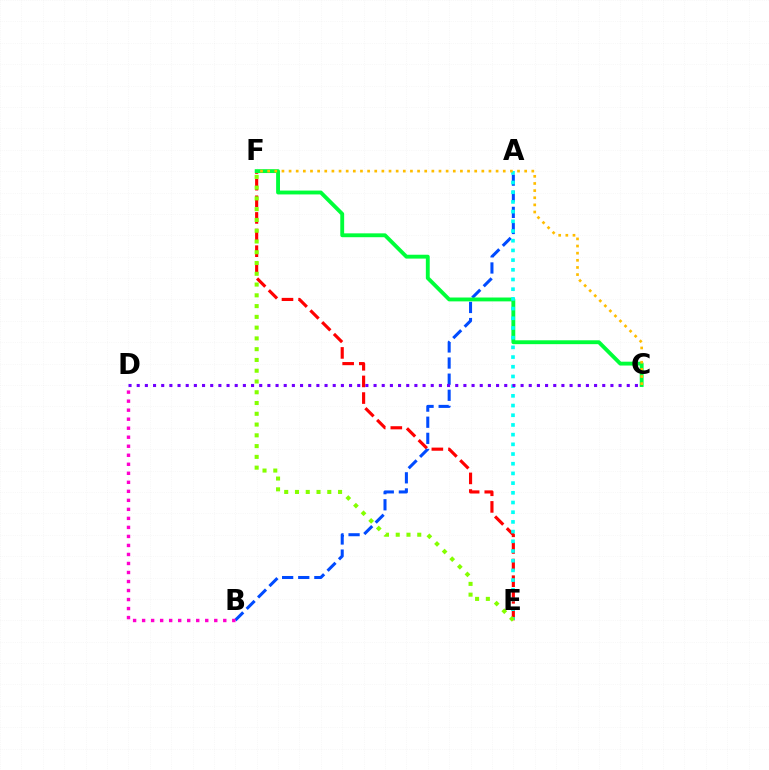{('E', 'F'): [{'color': '#ff0000', 'line_style': 'dashed', 'thickness': 2.26}, {'color': '#84ff00', 'line_style': 'dotted', 'thickness': 2.93}], ('A', 'B'): [{'color': '#004bff', 'line_style': 'dashed', 'thickness': 2.19}], ('C', 'F'): [{'color': '#00ff39', 'line_style': 'solid', 'thickness': 2.78}, {'color': '#ffbd00', 'line_style': 'dotted', 'thickness': 1.94}], ('A', 'E'): [{'color': '#00fff6', 'line_style': 'dotted', 'thickness': 2.63}], ('C', 'D'): [{'color': '#7200ff', 'line_style': 'dotted', 'thickness': 2.22}], ('B', 'D'): [{'color': '#ff00cf', 'line_style': 'dotted', 'thickness': 2.45}]}